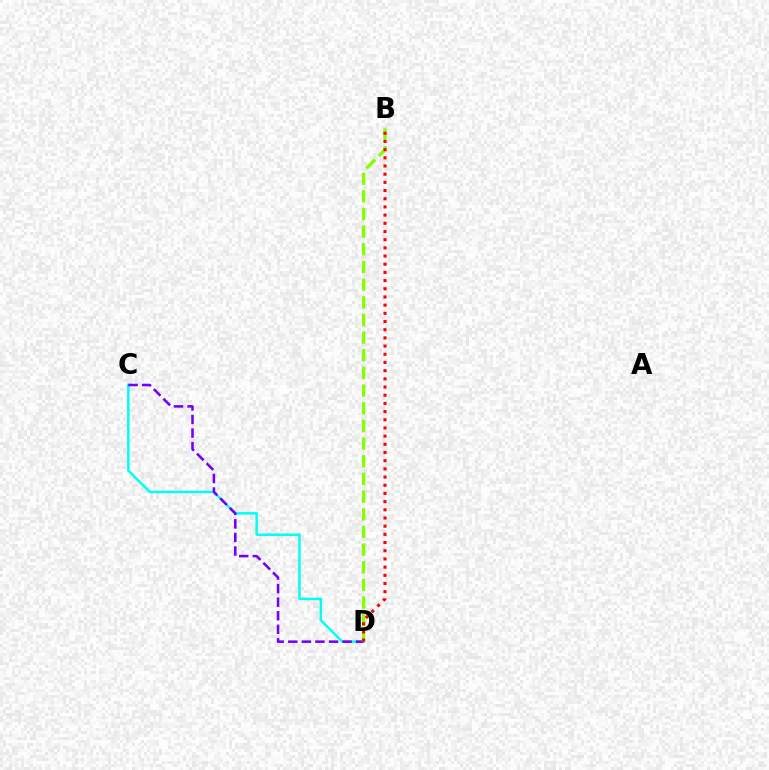{('C', 'D'): [{'color': '#00fff6', 'line_style': 'solid', 'thickness': 1.8}, {'color': '#7200ff', 'line_style': 'dashed', 'thickness': 1.84}], ('B', 'D'): [{'color': '#84ff00', 'line_style': 'dashed', 'thickness': 2.4}, {'color': '#ff0000', 'line_style': 'dotted', 'thickness': 2.22}]}